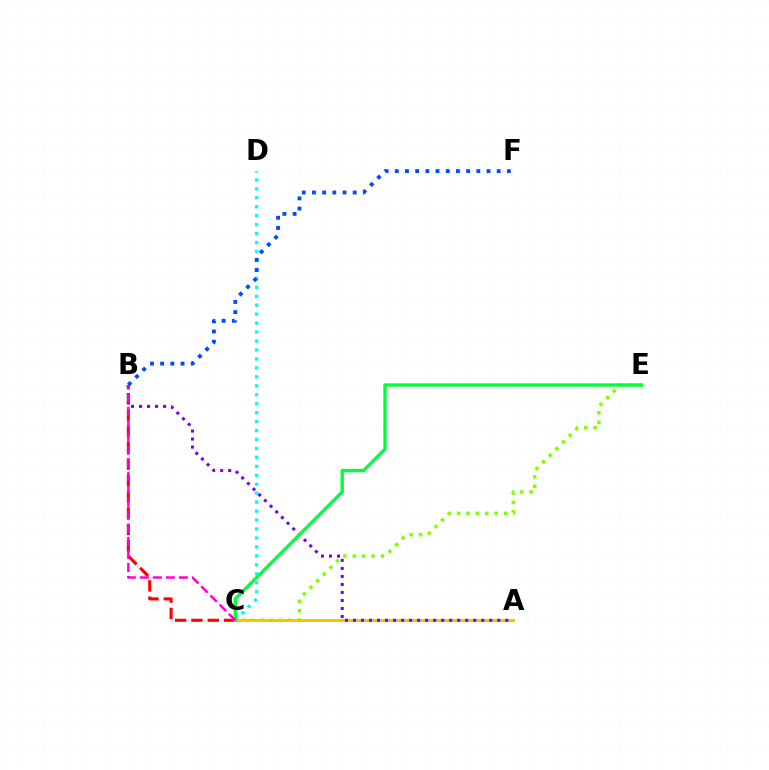{('C', 'E'): [{'color': '#84ff00', 'line_style': 'dotted', 'thickness': 2.55}, {'color': '#00ff39', 'line_style': 'solid', 'thickness': 2.42}], ('A', 'C'): [{'color': '#ffbd00', 'line_style': 'solid', 'thickness': 2.09}], ('B', 'C'): [{'color': '#ff0000', 'line_style': 'dashed', 'thickness': 2.22}, {'color': '#ff00cf', 'line_style': 'dashed', 'thickness': 1.77}], ('C', 'D'): [{'color': '#00fff6', 'line_style': 'dotted', 'thickness': 2.43}], ('A', 'B'): [{'color': '#7200ff', 'line_style': 'dotted', 'thickness': 2.18}], ('B', 'F'): [{'color': '#004bff', 'line_style': 'dotted', 'thickness': 2.77}]}